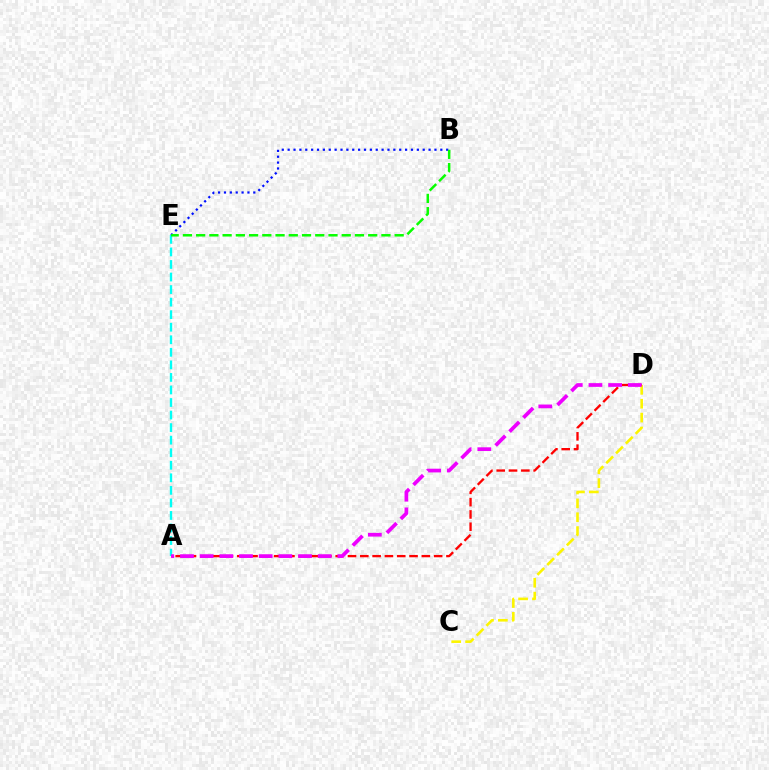{('C', 'D'): [{'color': '#fcf500', 'line_style': 'dashed', 'thickness': 1.88}], ('A', 'E'): [{'color': '#00fff6', 'line_style': 'dashed', 'thickness': 1.7}], ('B', 'E'): [{'color': '#0010ff', 'line_style': 'dotted', 'thickness': 1.6}, {'color': '#08ff00', 'line_style': 'dashed', 'thickness': 1.8}], ('A', 'D'): [{'color': '#ff0000', 'line_style': 'dashed', 'thickness': 1.67}, {'color': '#ee00ff', 'line_style': 'dashed', 'thickness': 2.67}]}